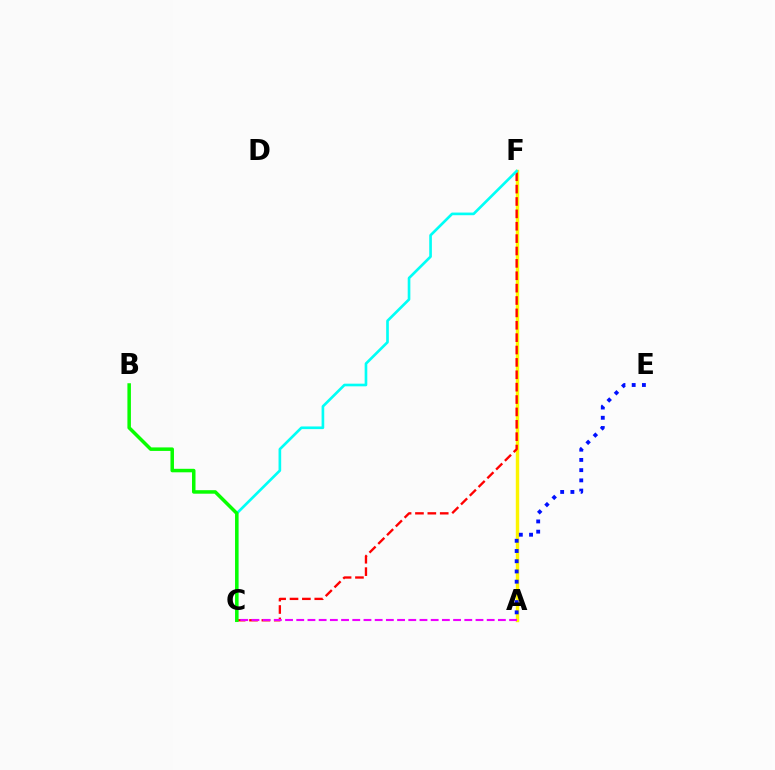{('A', 'F'): [{'color': '#fcf500', 'line_style': 'solid', 'thickness': 2.46}], ('C', 'F'): [{'color': '#ff0000', 'line_style': 'dashed', 'thickness': 1.68}, {'color': '#00fff6', 'line_style': 'solid', 'thickness': 1.91}], ('A', 'E'): [{'color': '#0010ff', 'line_style': 'dotted', 'thickness': 2.78}], ('A', 'C'): [{'color': '#ee00ff', 'line_style': 'dashed', 'thickness': 1.52}], ('B', 'C'): [{'color': '#08ff00', 'line_style': 'solid', 'thickness': 2.52}]}